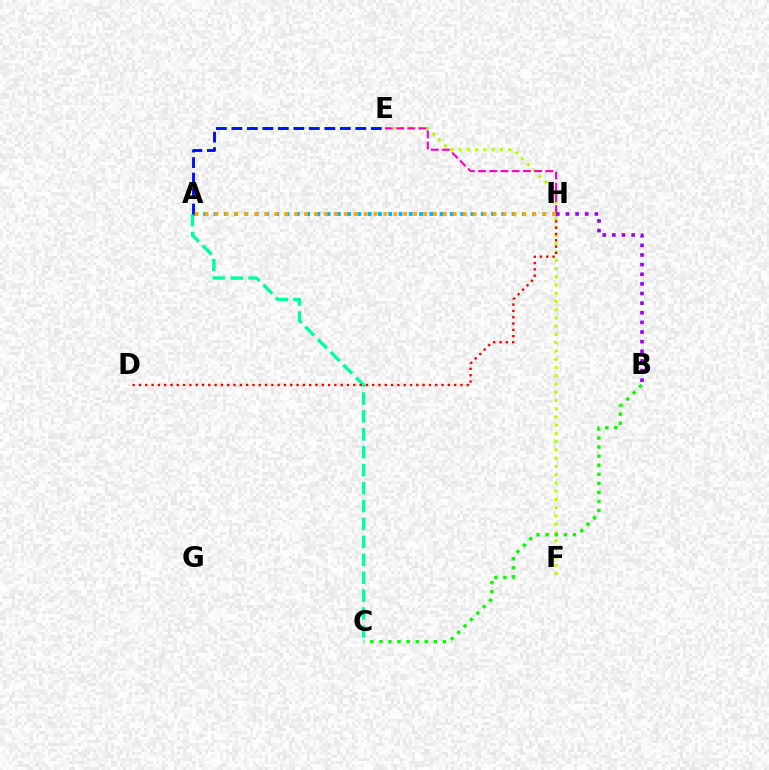{('E', 'F'): [{'color': '#b3ff00', 'line_style': 'dotted', 'thickness': 2.24}], ('A', 'C'): [{'color': '#00ff9d', 'line_style': 'dashed', 'thickness': 2.43}], ('D', 'H'): [{'color': '#ff0000', 'line_style': 'dotted', 'thickness': 1.71}], ('B', 'C'): [{'color': '#08ff00', 'line_style': 'dotted', 'thickness': 2.46}], ('A', 'H'): [{'color': '#00b5ff', 'line_style': 'dotted', 'thickness': 2.79}, {'color': '#ffa500', 'line_style': 'dotted', 'thickness': 2.7}], ('A', 'E'): [{'color': '#0010ff', 'line_style': 'dashed', 'thickness': 2.1}], ('E', 'H'): [{'color': '#ff00bd', 'line_style': 'dashed', 'thickness': 1.52}], ('B', 'H'): [{'color': '#9b00ff', 'line_style': 'dotted', 'thickness': 2.62}]}